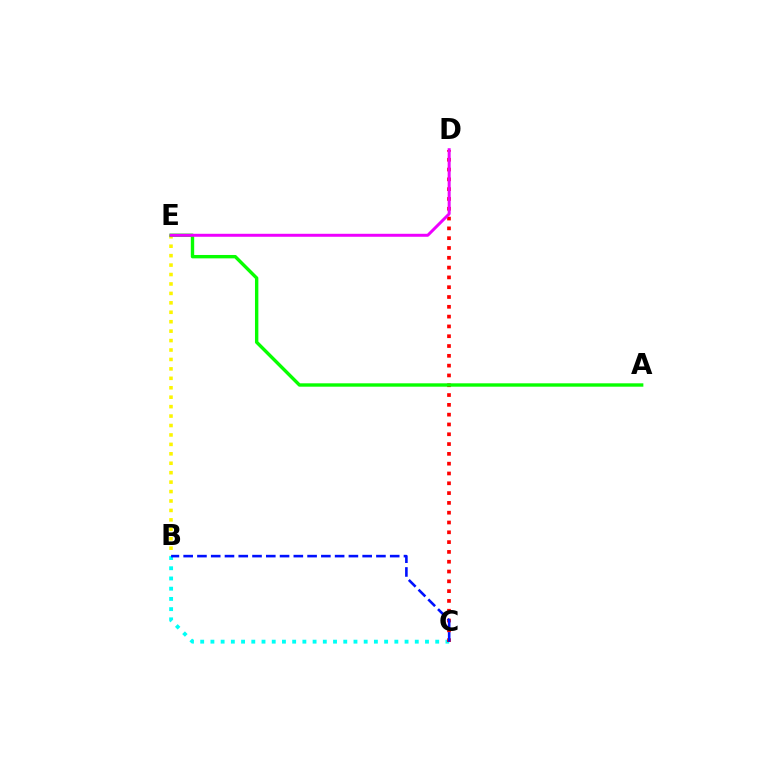{('B', 'C'): [{'color': '#00fff6', 'line_style': 'dotted', 'thickness': 2.78}, {'color': '#0010ff', 'line_style': 'dashed', 'thickness': 1.87}], ('B', 'E'): [{'color': '#fcf500', 'line_style': 'dotted', 'thickness': 2.56}], ('C', 'D'): [{'color': '#ff0000', 'line_style': 'dotted', 'thickness': 2.66}], ('A', 'E'): [{'color': '#08ff00', 'line_style': 'solid', 'thickness': 2.44}], ('D', 'E'): [{'color': '#ee00ff', 'line_style': 'solid', 'thickness': 2.15}]}